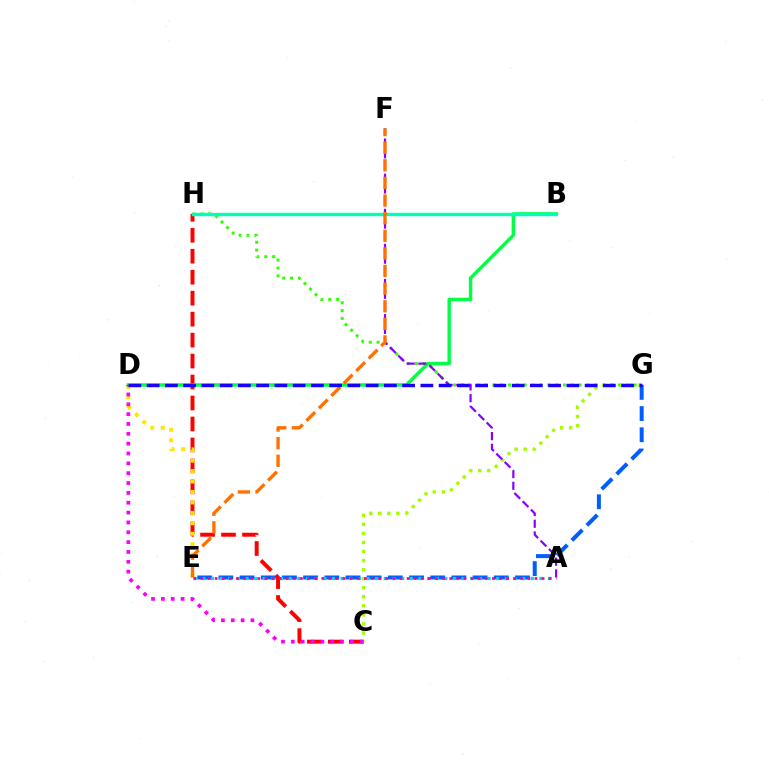{('C', 'H'): [{'color': '#ff0000', 'line_style': 'dashed', 'thickness': 2.85}], ('B', 'D'): [{'color': '#00ff45', 'line_style': 'solid', 'thickness': 2.46}], ('D', 'E'): [{'color': '#ffe600', 'line_style': 'dotted', 'thickness': 2.84}], ('G', 'H'): [{'color': '#31ff00', 'line_style': 'dotted', 'thickness': 2.13}], ('C', 'G'): [{'color': '#a2ff00', 'line_style': 'dotted', 'thickness': 2.46}], ('E', 'G'): [{'color': '#005dff', 'line_style': 'dashed', 'thickness': 2.88}], ('A', 'F'): [{'color': '#8a00ff', 'line_style': 'dashed', 'thickness': 1.59}], ('C', 'D'): [{'color': '#fa00f9', 'line_style': 'dotted', 'thickness': 2.68}], ('A', 'E'): [{'color': '#00d3ff', 'line_style': 'dotted', 'thickness': 2.35}, {'color': '#ff0088', 'line_style': 'dotted', 'thickness': 1.93}], ('B', 'H'): [{'color': '#00ffbb', 'line_style': 'solid', 'thickness': 2.45}], ('E', 'F'): [{'color': '#ff7000', 'line_style': 'dashed', 'thickness': 2.39}], ('D', 'G'): [{'color': '#1900ff', 'line_style': 'dashed', 'thickness': 2.48}]}